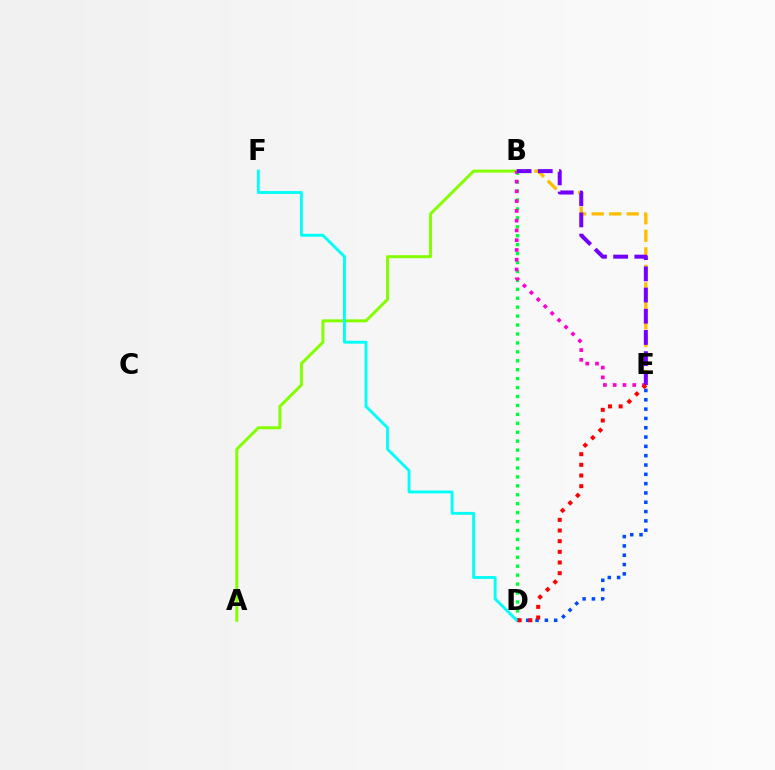{('A', 'B'): [{'color': '#84ff00', 'line_style': 'solid', 'thickness': 2.16}], ('B', 'D'): [{'color': '#00ff39', 'line_style': 'dotted', 'thickness': 2.43}], ('B', 'E'): [{'color': '#ff00cf', 'line_style': 'dotted', 'thickness': 2.65}, {'color': '#ffbd00', 'line_style': 'dashed', 'thickness': 2.38}, {'color': '#7200ff', 'line_style': 'dashed', 'thickness': 2.88}], ('D', 'E'): [{'color': '#004bff', 'line_style': 'dotted', 'thickness': 2.53}, {'color': '#ff0000', 'line_style': 'dotted', 'thickness': 2.9}], ('D', 'F'): [{'color': '#00fff6', 'line_style': 'solid', 'thickness': 2.07}]}